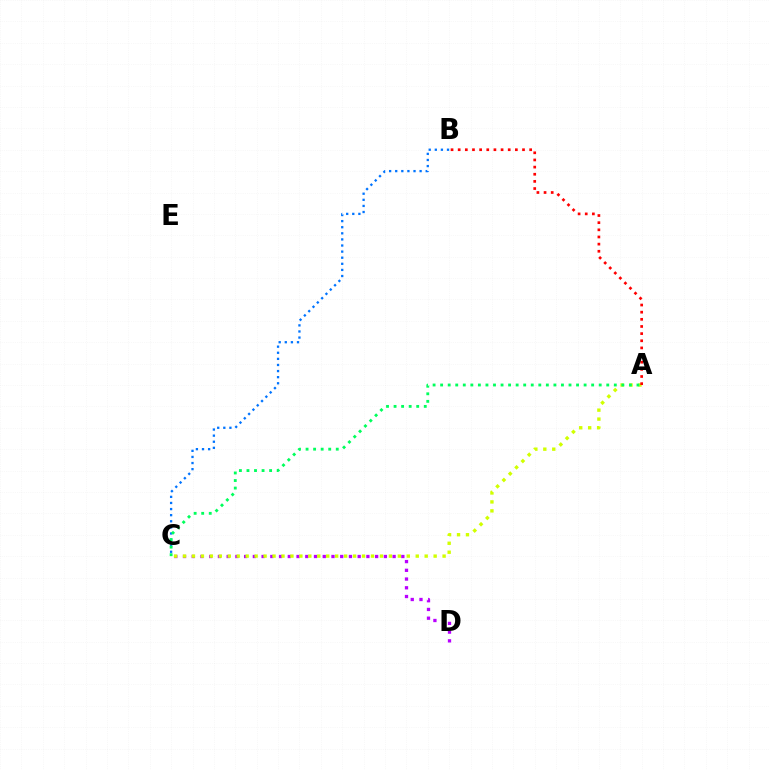{('B', 'C'): [{'color': '#0074ff', 'line_style': 'dotted', 'thickness': 1.66}], ('C', 'D'): [{'color': '#b900ff', 'line_style': 'dotted', 'thickness': 2.37}], ('A', 'C'): [{'color': '#d1ff00', 'line_style': 'dotted', 'thickness': 2.43}, {'color': '#00ff5c', 'line_style': 'dotted', 'thickness': 2.05}], ('A', 'B'): [{'color': '#ff0000', 'line_style': 'dotted', 'thickness': 1.94}]}